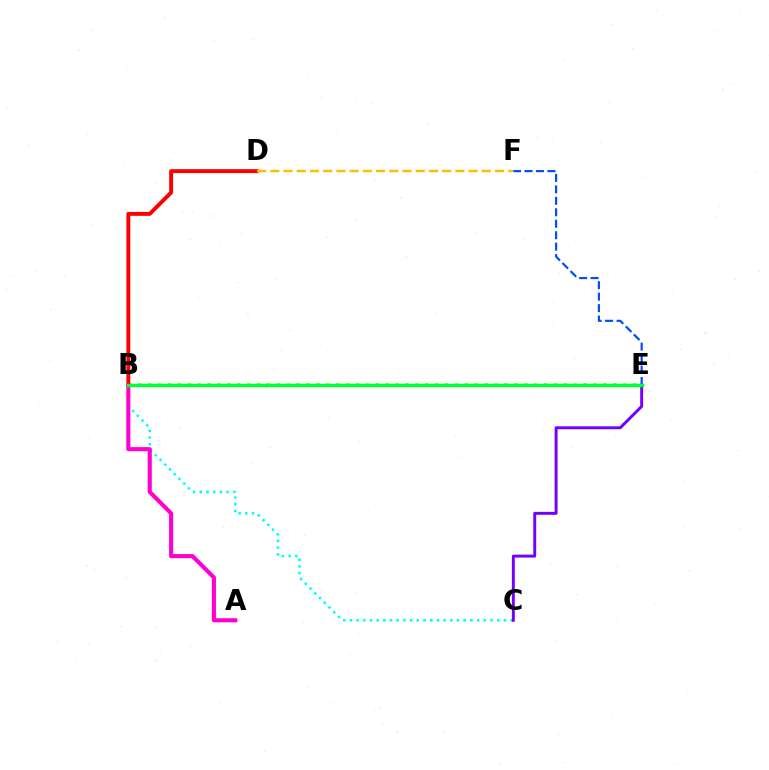{('B', 'C'): [{'color': '#00fff6', 'line_style': 'dotted', 'thickness': 1.82}], ('E', 'F'): [{'color': '#004bff', 'line_style': 'dashed', 'thickness': 1.56}], ('B', 'E'): [{'color': '#84ff00', 'line_style': 'dotted', 'thickness': 2.69}, {'color': '#00ff39', 'line_style': 'solid', 'thickness': 2.48}], ('A', 'B'): [{'color': '#ff00cf', 'line_style': 'solid', 'thickness': 2.95}], ('B', 'D'): [{'color': '#ff0000', 'line_style': 'solid', 'thickness': 2.81}], ('D', 'F'): [{'color': '#ffbd00', 'line_style': 'dashed', 'thickness': 1.8}], ('C', 'E'): [{'color': '#7200ff', 'line_style': 'solid', 'thickness': 2.11}]}